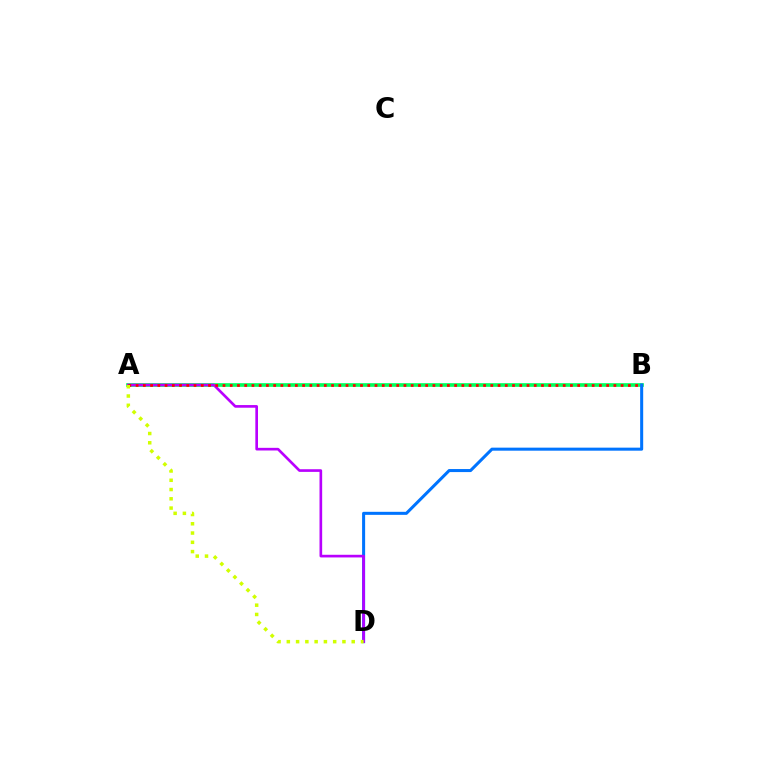{('A', 'B'): [{'color': '#00ff5c', 'line_style': 'solid', 'thickness': 2.64}, {'color': '#ff0000', 'line_style': 'dotted', 'thickness': 1.97}], ('B', 'D'): [{'color': '#0074ff', 'line_style': 'solid', 'thickness': 2.19}], ('A', 'D'): [{'color': '#b900ff', 'line_style': 'solid', 'thickness': 1.91}, {'color': '#d1ff00', 'line_style': 'dotted', 'thickness': 2.52}]}